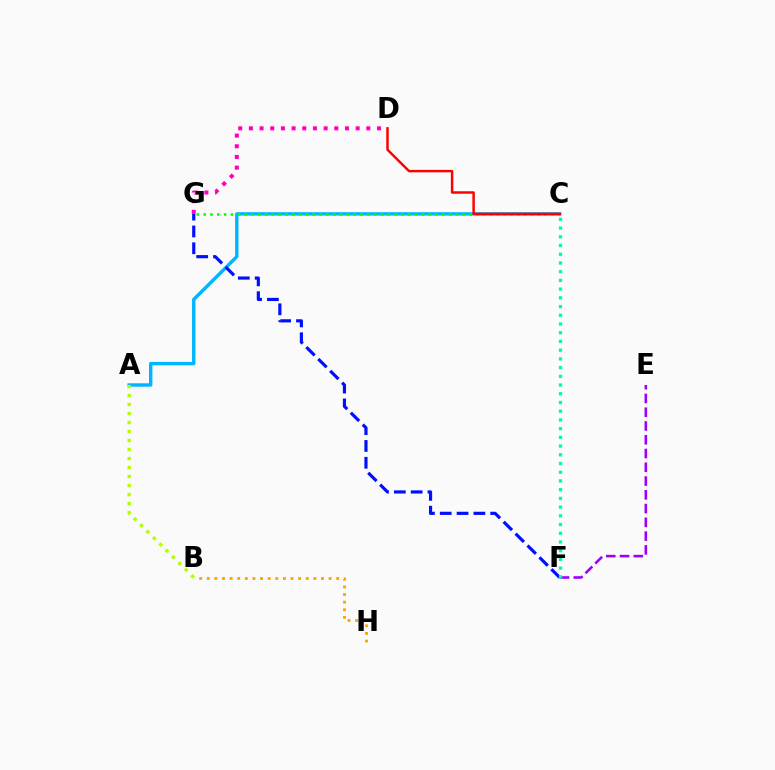{('A', 'C'): [{'color': '#00b5ff', 'line_style': 'solid', 'thickness': 2.45}], ('C', 'G'): [{'color': '#08ff00', 'line_style': 'dotted', 'thickness': 1.85}], ('D', 'G'): [{'color': '#ff00bd', 'line_style': 'dotted', 'thickness': 2.9}], ('F', 'G'): [{'color': '#0010ff', 'line_style': 'dashed', 'thickness': 2.29}], ('E', 'F'): [{'color': '#9b00ff', 'line_style': 'dashed', 'thickness': 1.87}], ('C', 'F'): [{'color': '#00ff9d', 'line_style': 'dotted', 'thickness': 2.37}], ('A', 'B'): [{'color': '#b3ff00', 'line_style': 'dotted', 'thickness': 2.45}], ('C', 'D'): [{'color': '#ff0000', 'line_style': 'solid', 'thickness': 1.78}], ('B', 'H'): [{'color': '#ffa500', 'line_style': 'dotted', 'thickness': 2.07}]}